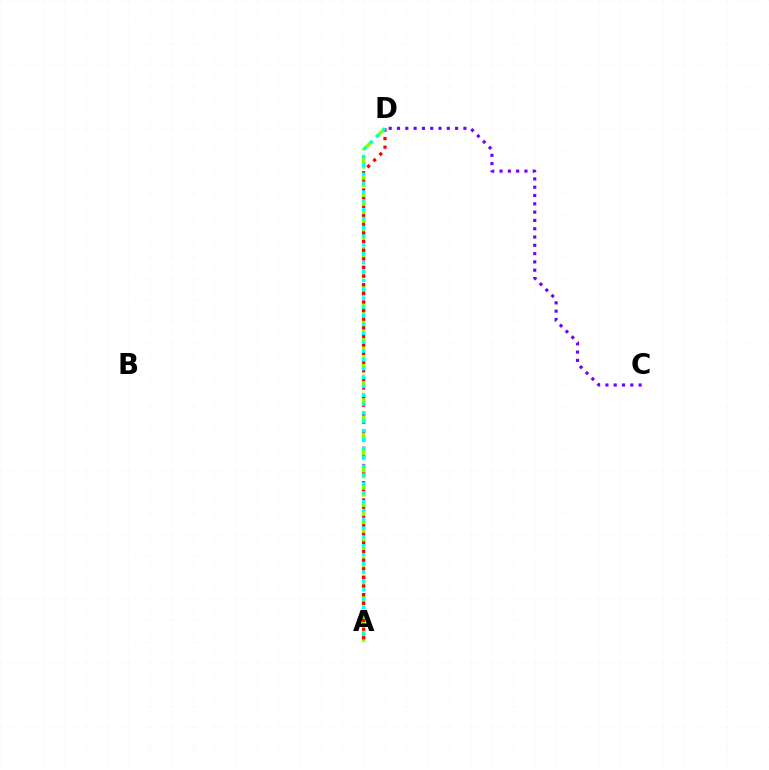{('A', 'D'): [{'color': '#84ff00', 'line_style': 'dashed', 'thickness': 2.47}, {'color': '#ff0000', 'line_style': 'dotted', 'thickness': 2.34}, {'color': '#00fff6', 'line_style': 'dotted', 'thickness': 2.4}], ('C', 'D'): [{'color': '#7200ff', 'line_style': 'dotted', 'thickness': 2.25}]}